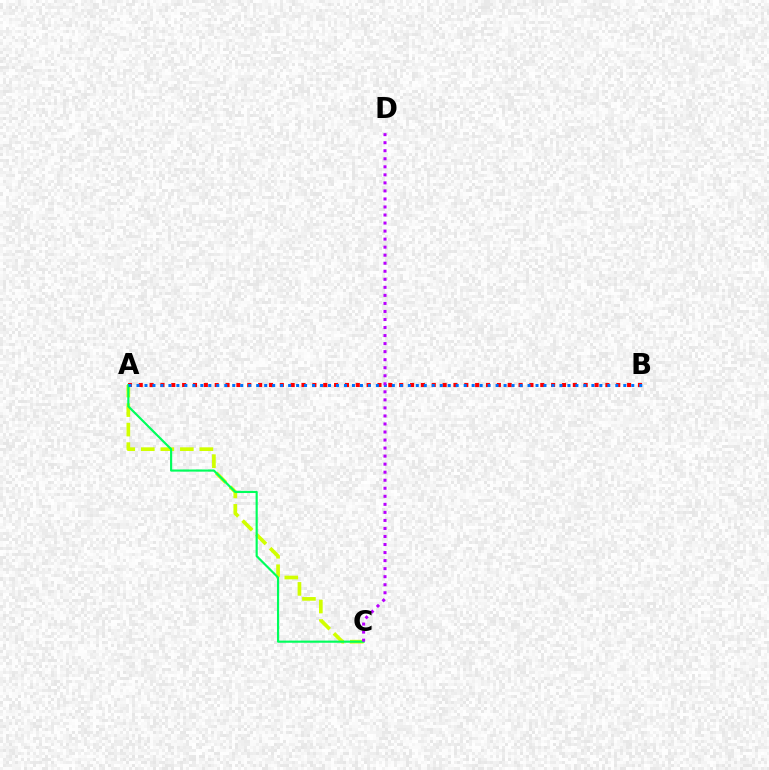{('A', 'B'): [{'color': '#ff0000', 'line_style': 'dotted', 'thickness': 2.95}, {'color': '#0074ff', 'line_style': 'dotted', 'thickness': 2.17}], ('A', 'C'): [{'color': '#d1ff00', 'line_style': 'dashed', 'thickness': 2.65}, {'color': '#00ff5c', 'line_style': 'solid', 'thickness': 1.56}], ('C', 'D'): [{'color': '#b900ff', 'line_style': 'dotted', 'thickness': 2.18}]}